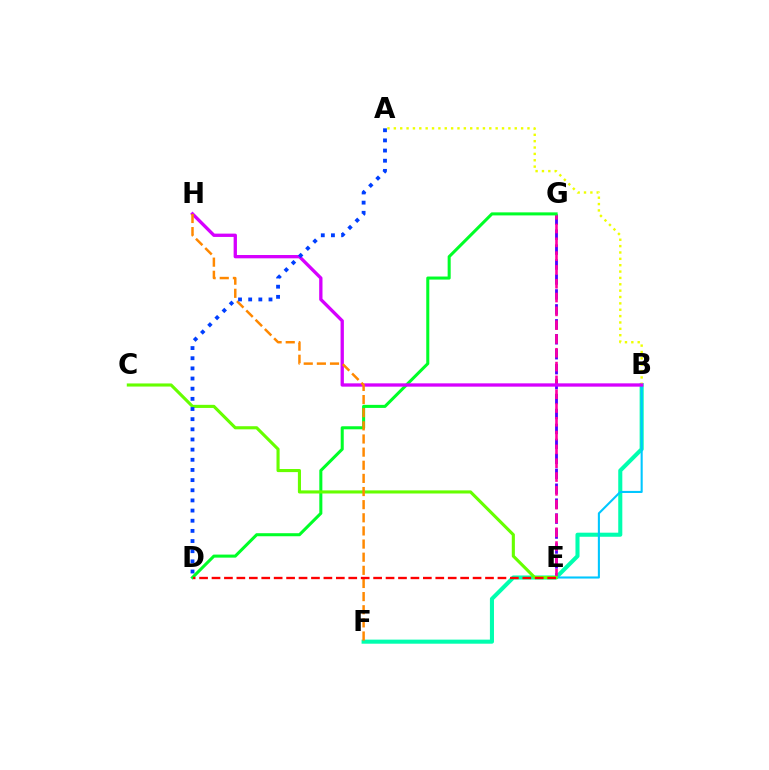{('E', 'G'): [{'color': '#4f00ff', 'line_style': 'dashed', 'thickness': 2.03}, {'color': '#ff00a0', 'line_style': 'dashed', 'thickness': 1.88}], ('B', 'F'): [{'color': '#00ffaf', 'line_style': 'solid', 'thickness': 2.93}], ('A', 'B'): [{'color': '#eeff00', 'line_style': 'dotted', 'thickness': 1.73}], ('D', 'G'): [{'color': '#00ff27', 'line_style': 'solid', 'thickness': 2.19}], ('B', 'E'): [{'color': '#00c7ff', 'line_style': 'solid', 'thickness': 1.5}], ('C', 'E'): [{'color': '#66ff00', 'line_style': 'solid', 'thickness': 2.24}], ('B', 'H'): [{'color': '#d600ff', 'line_style': 'solid', 'thickness': 2.38}], ('F', 'H'): [{'color': '#ff8800', 'line_style': 'dashed', 'thickness': 1.78}], ('D', 'E'): [{'color': '#ff0000', 'line_style': 'dashed', 'thickness': 1.69}], ('A', 'D'): [{'color': '#003fff', 'line_style': 'dotted', 'thickness': 2.76}]}